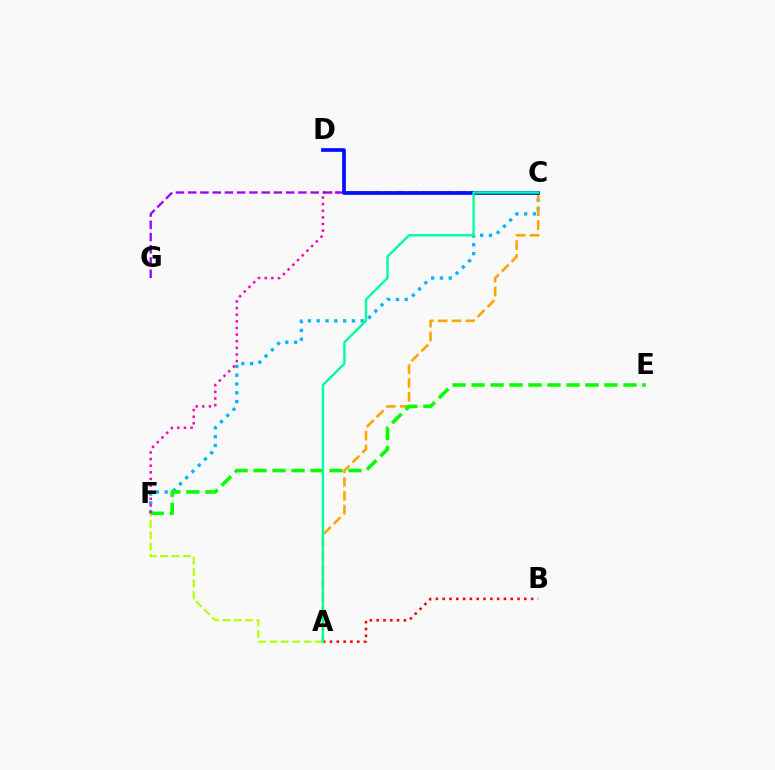{('C', 'F'): [{'color': '#00b5ff', 'line_style': 'dotted', 'thickness': 2.39}, {'color': '#ff00bd', 'line_style': 'dotted', 'thickness': 1.8}], ('A', 'B'): [{'color': '#ff0000', 'line_style': 'dotted', 'thickness': 1.85}], ('A', 'F'): [{'color': '#b3ff00', 'line_style': 'dashed', 'thickness': 1.55}], ('A', 'C'): [{'color': '#ffa500', 'line_style': 'dashed', 'thickness': 1.88}, {'color': '#00ff9d', 'line_style': 'solid', 'thickness': 1.73}], ('E', 'F'): [{'color': '#08ff00', 'line_style': 'dashed', 'thickness': 2.58}], ('C', 'G'): [{'color': '#9b00ff', 'line_style': 'dashed', 'thickness': 1.66}], ('C', 'D'): [{'color': '#0010ff', 'line_style': 'solid', 'thickness': 2.66}]}